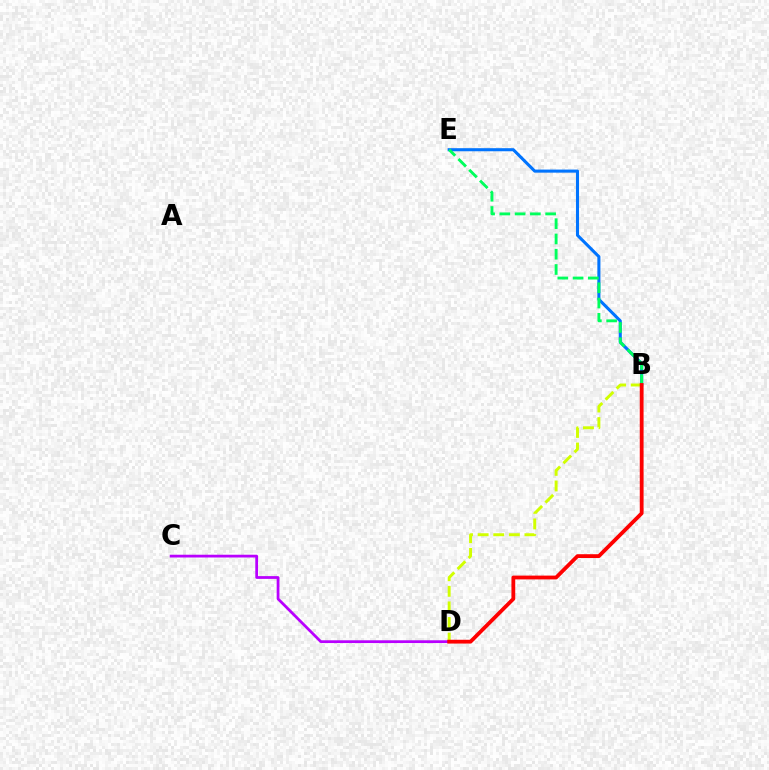{('B', 'D'): [{'color': '#d1ff00', 'line_style': 'dashed', 'thickness': 2.12}, {'color': '#ff0000', 'line_style': 'solid', 'thickness': 2.74}], ('C', 'D'): [{'color': '#b900ff', 'line_style': 'solid', 'thickness': 1.99}], ('B', 'E'): [{'color': '#0074ff', 'line_style': 'solid', 'thickness': 2.21}, {'color': '#00ff5c', 'line_style': 'dashed', 'thickness': 2.07}]}